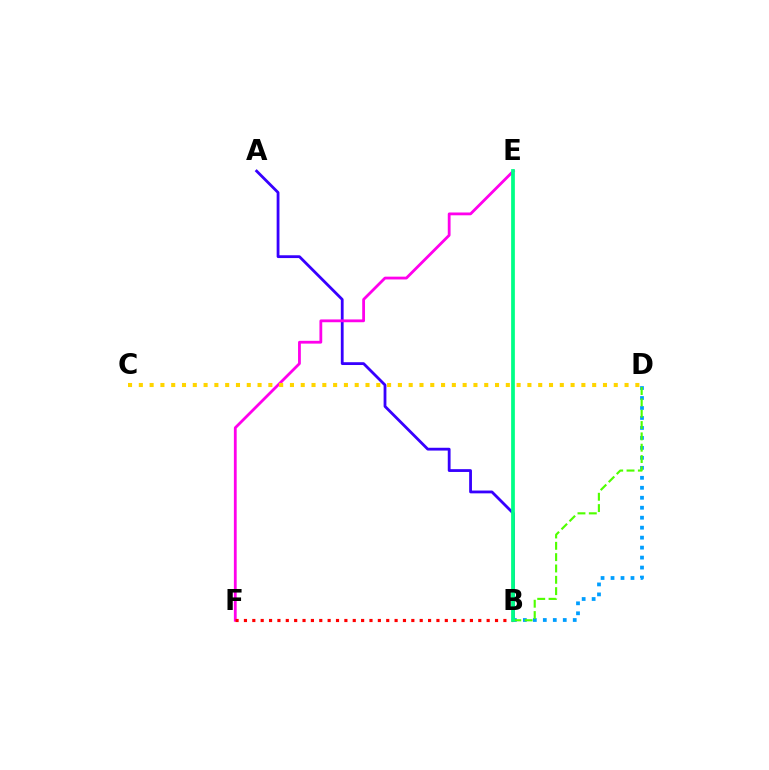{('A', 'B'): [{'color': '#3700ff', 'line_style': 'solid', 'thickness': 2.02}], ('E', 'F'): [{'color': '#ff00ed', 'line_style': 'solid', 'thickness': 2.02}], ('C', 'D'): [{'color': '#ffd500', 'line_style': 'dotted', 'thickness': 2.93}], ('B', 'D'): [{'color': '#009eff', 'line_style': 'dotted', 'thickness': 2.71}, {'color': '#4fff00', 'line_style': 'dashed', 'thickness': 1.54}], ('B', 'F'): [{'color': '#ff0000', 'line_style': 'dotted', 'thickness': 2.27}], ('B', 'E'): [{'color': '#00ff86', 'line_style': 'solid', 'thickness': 2.7}]}